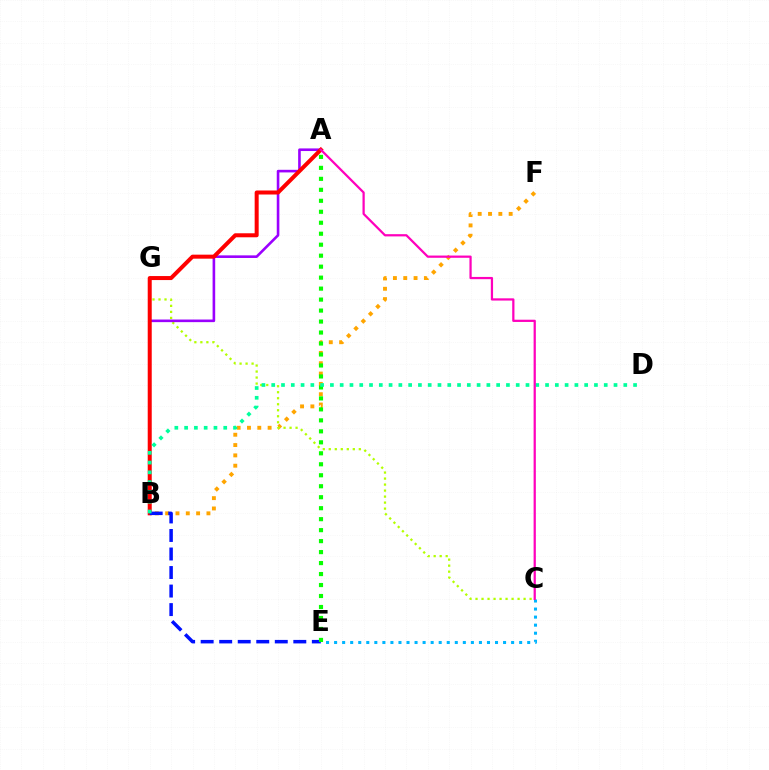{('B', 'F'): [{'color': '#ffa500', 'line_style': 'dotted', 'thickness': 2.8}], ('C', 'G'): [{'color': '#b3ff00', 'line_style': 'dotted', 'thickness': 1.63}], ('C', 'E'): [{'color': '#00b5ff', 'line_style': 'dotted', 'thickness': 2.19}], ('A', 'B'): [{'color': '#9b00ff', 'line_style': 'solid', 'thickness': 1.88}, {'color': '#ff0000', 'line_style': 'solid', 'thickness': 2.89}], ('B', 'E'): [{'color': '#0010ff', 'line_style': 'dashed', 'thickness': 2.52}], ('A', 'E'): [{'color': '#08ff00', 'line_style': 'dotted', 'thickness': 2.98}], ('B', 'D'): [{'color': '#00ff9d', 'line_style': 'dotted', 'thickness': 2.66}], ('A', 'C'): [{'color': '#ff00bd', 'line_style': 'solid', 'thickness': 1.61}]}